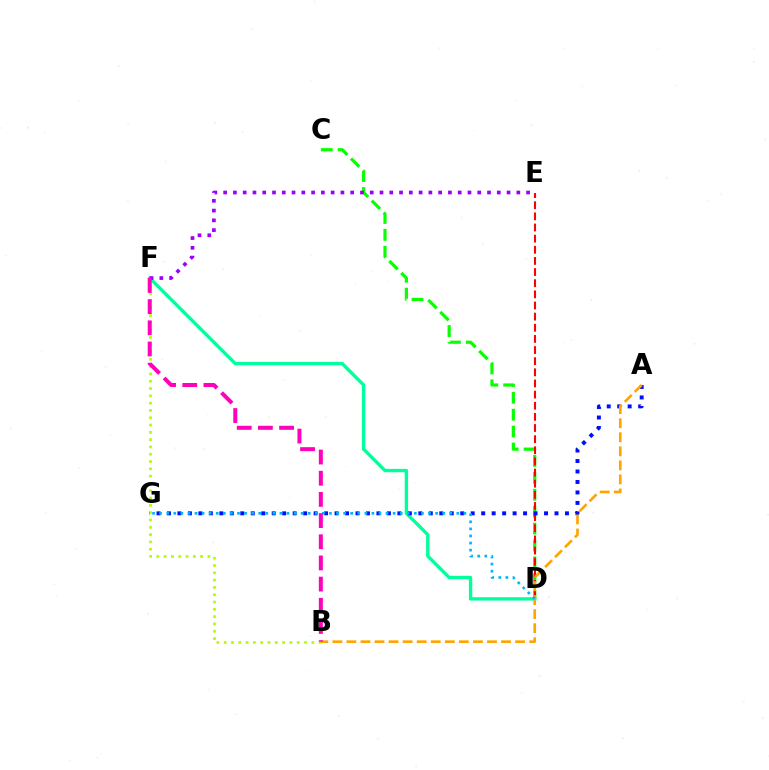{('C', 'D'): [{'color': '#08ff00', 'line_style': 'dashed', 'thickness': 2.3}], ('D', 'E'): [{'color': '#ff0000', 'line_style': 'dashed', 'thickness': 1.51}], ('B', 'F'): [{'color': '#b3ff00', 'line_style': 'dotted', 'thickness': 1.98}, {'color': '#ff00bd', 'line_style': 'dashed', 'thickness': 2.88}], ('D', 'F'): [{'color': '#00ff9d', 'line_style': 'solid', 'thickness': 2.41}], ('A', 'G'): [{'color': '#0010ff', 'line_style': 'dotted', 'thickness': 2.85}], ('A', 'B'): [{'color': '#ffa500', 'line_style': 'dashed', 'thickness': 1.91}], ('D', 'G'): [{'color': '#00b5ff', 'line_style': 'dotted', 'thickness': 1.92}], ('E', 'F'): [{'color': '#9b00ff', 'line_style': 'dotted', 'thickness': 2.66}]}